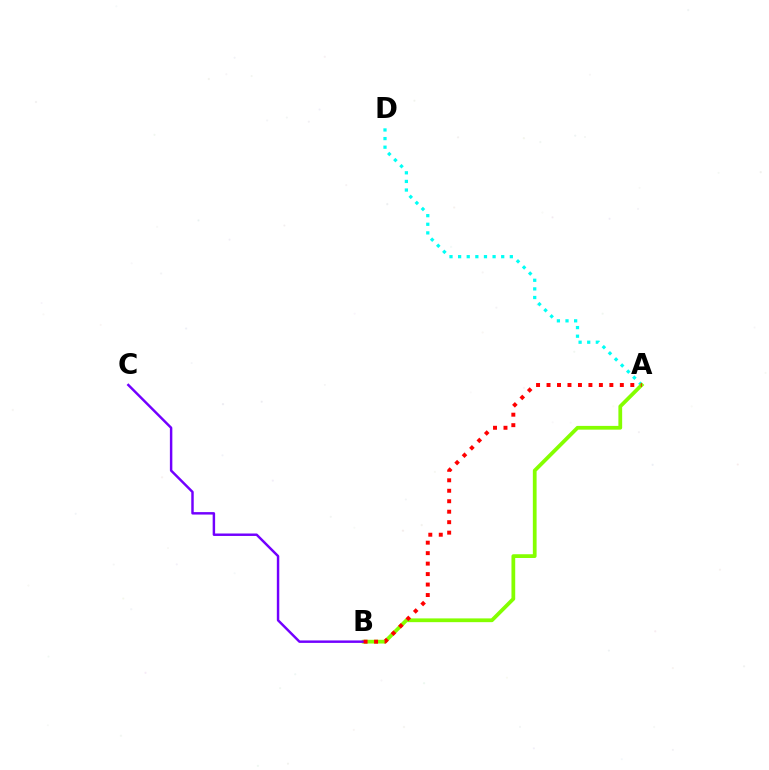{('A', 'D'): [{'color': '#00fff6', 'line_style': 'dotted', 'thickness': 2.34}], ('A', 'B'): [{'color': '#84ff00', 'line_style': 'solid', 'thickness': 2.7}, {'color': '#ff0000', 'line_style': 'dotted', 'thickness': 2.85}], ('B', 'C'): [{'color': '#7200ff', 'line_style': 'solid', 'thickness': 1.77}]}